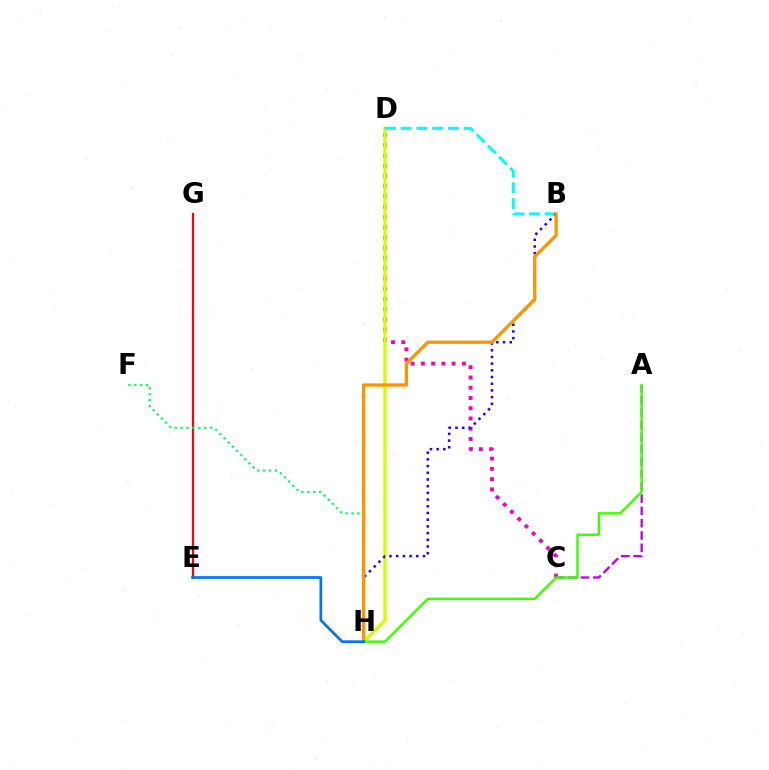{('C', 'D'): [{'color': '#ff00ac', 'line_style': 'dotted', 'thickness': 2.79}], ('E', 'G'): [{'color': '#ff0000', 'line_style': 'solid', 'thickness': 1.59}], ('A', 'C'): [{'color': '#b900ff', 'line_style': 'dashed', 'thickness': 1.67}], ('D', 'H'): [{'color': '#d1ff00', 'line_style': 'solid', 'thickness': 2.42}], ('F', 'H'): [{'color': '#00ff5c', 'line_style': 'dotted', 'thickness': 1.6}], ('B', 'D'): [{'color': '#00fff6', 'line_style': 'dashed', 'thickness': 2.14}], ('B', 'H'): [{'color': '#2500ff', 'line_style': 'dotted', 'thickness': 1.82}, {'color': '#ff9400', 'line_style': 'solid', 'thickness': 2.36}], ('A', 'H'): [{'color': '#3dff00', 'line_style': 'solid', 'thickness': 1.76}], ('E', 'H'): [{'color': '#0074ff', 'line_style': 'solid', 'thickness': 1.94}]}